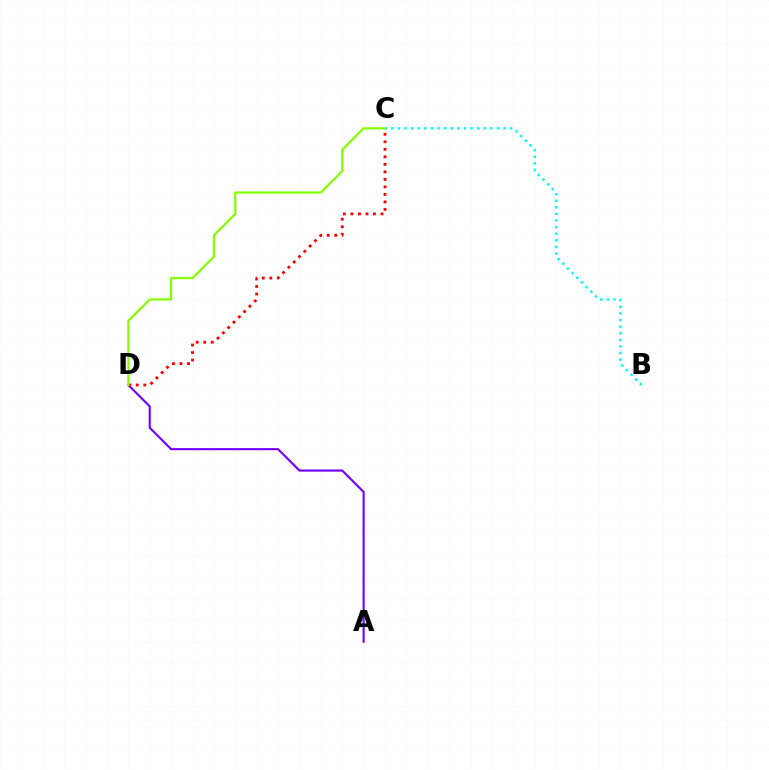{('A', 'D'): [{'color': '#7200ff', 'line_style': 'solid', 'thickness': 1.54}], ('C', 'D'): [{'color': '#ff0000', 'line_style': 'dotted', 'thickness': 2.04}, {'color': '#84ff00', 'line_style': 'solid', 'thickness': 1.59}], ('B', 'C'): [{'color': '#00fff6', 'line_style': 'dotted', 'thickness': 1.79}]}